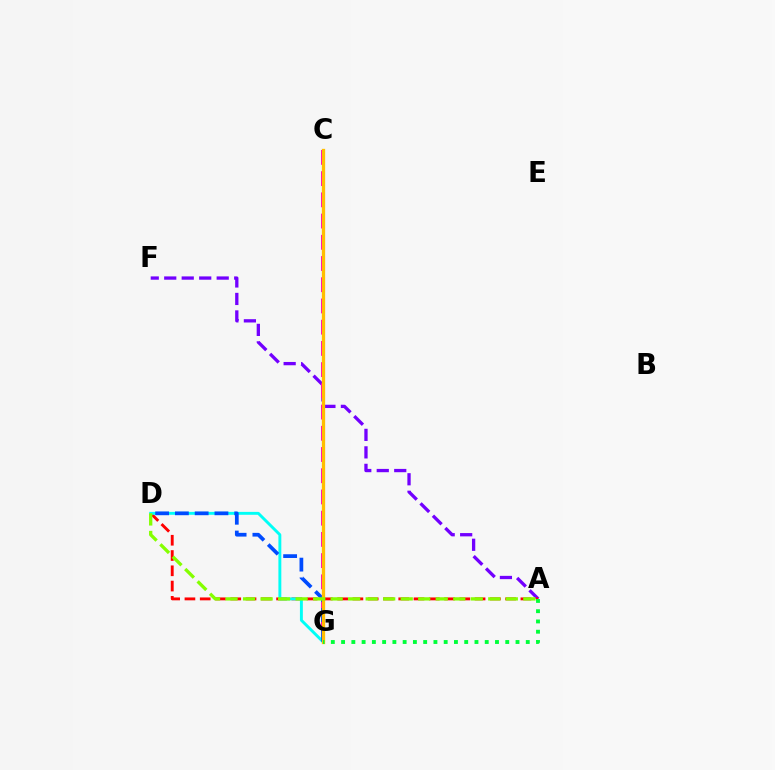{('A', 'F'): [{'color': '#7200ff', 'line_style': 'dashed', 'thickness': 2.38}], ('C', 'G'): [{'color': '#ff00cf', 'line_style': 'dashed', 'thickness': 2.88}, {'color': '#ffbd00', 'line_style': 'solid', 'thickness': 2.37}], ('A', 'D'): [{'color': '#ff0000', 'line_style': 'dashed', 'thickness': 2.07}, {'color': '#84ff00', 'line_style': 'dashed', 'thickness': 2.38}], ('D', 'G'): [{'color': '#00fff6', 'line_style': 'solid', 'thickness': 2.1}, {'color': '#004bff', 'line_style': 'dashed', 'thickness': 2.69}], ('A', 'G'): [{'color': '#00ff39', 'line_style': 'dotted', 'thickness': 2.79}]}